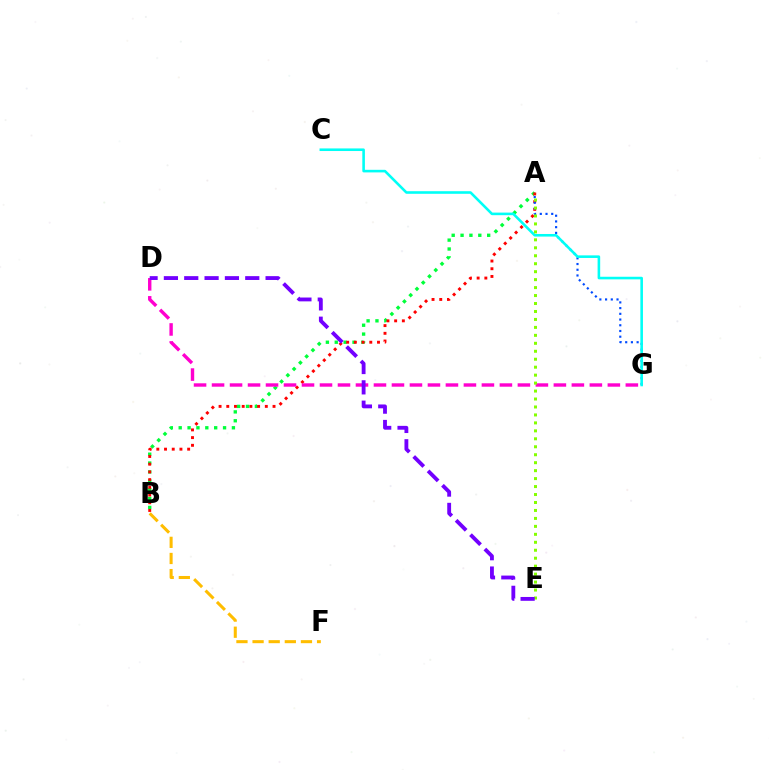{('A', 'B'): [{'color': '#00ff39', 'line_style': 'dotted', 'thickness': 2.41}, {'color': '#ff0000', 'line_style': 'dotted', 'thickness': 2.09}], ('A', 'G'): [{'color': '#004bff', 'line_style': 'dotted', 'thickness': 1.55}], ('D', 'G'): [{'color': '#ff00cf', 'line_style': 'dashed', 'thickness': 2.44}], ('C', 'G'): [{'color': '#00fff6', 'line_style': 'solid', 'thickness': 1.87}], ('A', 'E'): [{'color': '#84ff00', 'line_style': 'dotted', 'thickness': 2.16}], ('D', 'E'): [{'color': '#7200ff', 'line_style': 'dashed', 'thickness': 2.76}], ('B', 'F'): [{'color': '#ffbd00', 'line_style': 'dashed', 'thickness': 2.19}]}